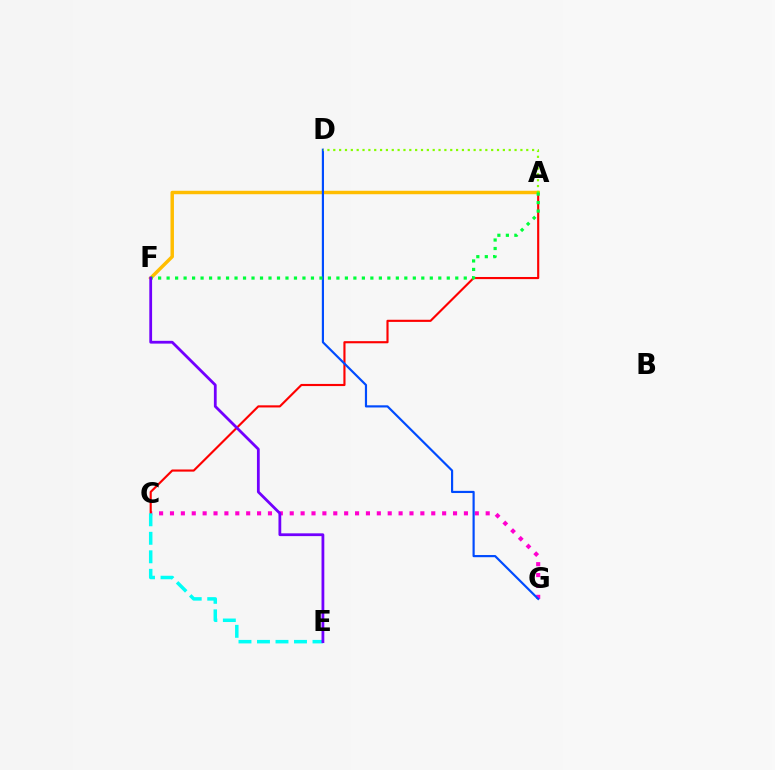{('C', 'G'): [{'color': '#ff00cf', 'line_style': 'dotted', 'thickness': 2.96}], ('A', 'C'): [{'color': '#ff0000', 'line_style': 'solid', 'thickness': 1.54}], ('A', 'F'): [{'color': '#ffbd00', 'line_style': 'solid', 'thickness': 2.48}, {'color': '#00ff39', 'line_style': 'dotted', 'thickness': 2.31}], ('D', 'G'): [{'color': '#004bff', 'line_style': 'solid', 'thickness': 1.57}], ('A', 'D'): [{'color': '#84ff00', 'line_style': 'dotted', 'thickness': 1.59}], ('C', 'E'): [{'color': '#00fff6', 'line_style': 'dashed', 'thickness': 2.51}], ('E', 'F'): [{'color': '#7200ff', 'line_style': 'solid', 'thickness': 2.0}]}